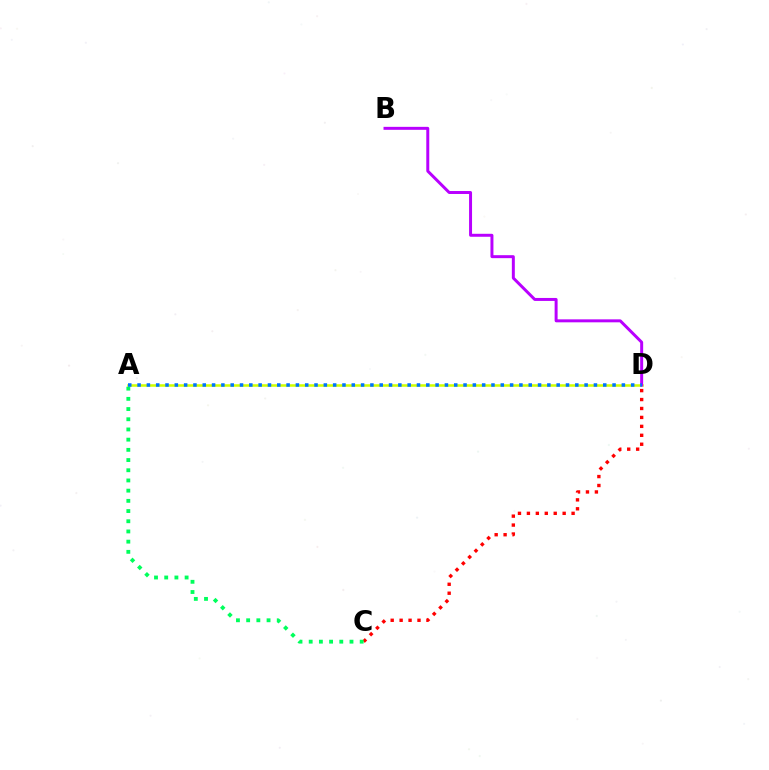{('C', 'D'): [{'color': '#ff0000', 'line_style': 'dotted', 'thickness': 2.43}], ('A', 'D'): [{'color': '#d1ff00', 'line_style': 'solid', 'thickness': 1.82}, {'color': '#0074ff', 'line_style': 'dotted', 'thickness': 2.53}], ('A', 'C'): [{'color': '#00ff5c', 'line_style': 'dotted', 'thickness': 2.77}], ('B', 'D'): [{'color': '#b900ff', 'line_style': 'solid', 'thickness': 2.14}]}